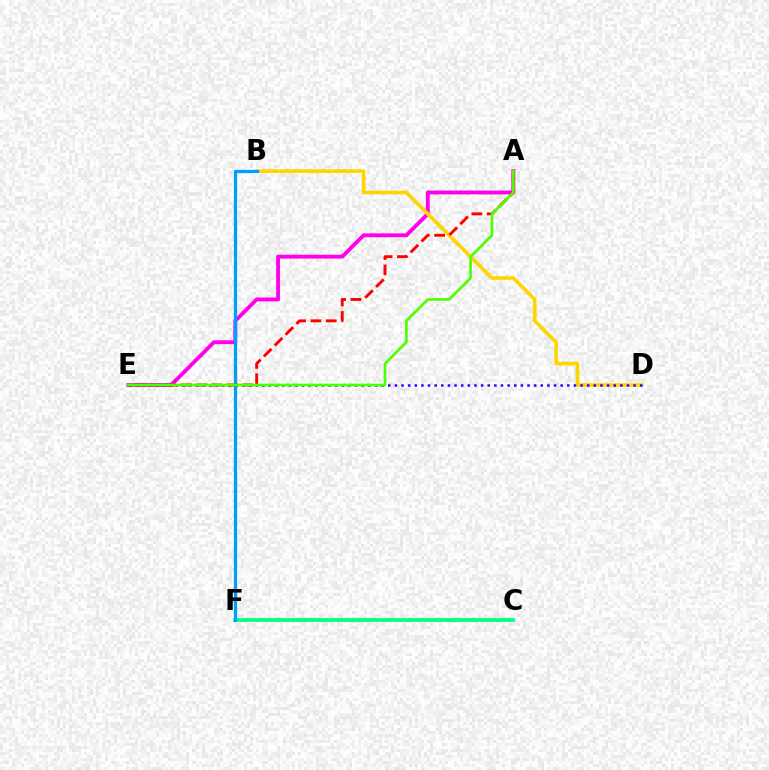{('A', 'E'): [{'color': '#ff00ed', 'line_style': 'solid', 'thickness': 2.78}, {'color': '#ff0000', 'line_style': 'dashed', 'thickness': 2.09}, {'color': '#4fff00', 'line_style': 'solid', 'thickness': 1.93}], ('B', 'D'): [{'color': '#ffd500', 'line_style': 'solid', 'thickness': 2.62}], ('C', 'F'): [{'color': '#00ff86', 'line_style': 'solid', 'thickness': 2.72}], ('D', 'E'): [{'color': '#3700ff', 'line_style': 'dotted', 'thickness': 1.8}], ('B', 'F'): [{'color': '#009eff', 'line_style': 'solid', 'thickness': 2.31}]}